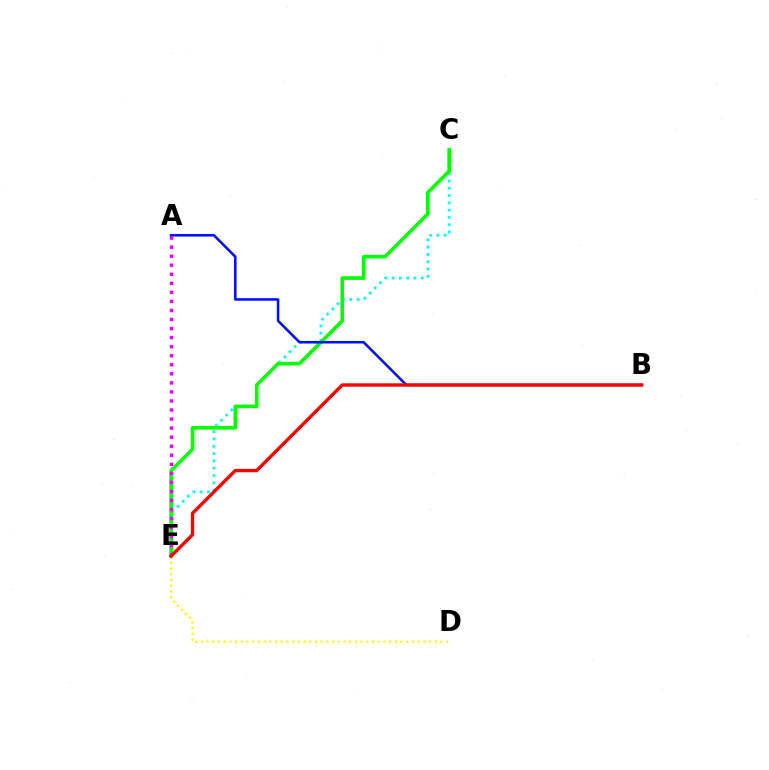{('C', 'E'): [{'color': '#00fff6', 'line_style': 'dotted', 'thickness': 1.98}, {'color': '#08ff00', 'line_style': 'solid', 'thickness': 2.61}], ('A', 'E'): [{'color': '#ee00ff', 'line_style': 'dotted', 'thickness': 2.46}], ('D', 'E'): [{'color': '#fcf500', 'line_style': 'dotted', 'thickness': 1.55}], ('A', 'B'): [{'color': '#0010ff', 'line_style': 'solid', 'thickness': 1.85}], ('B', 'E'): [{'color': '#ff0000', 'line_style': 'solid', 'thickness': 2.41}]}